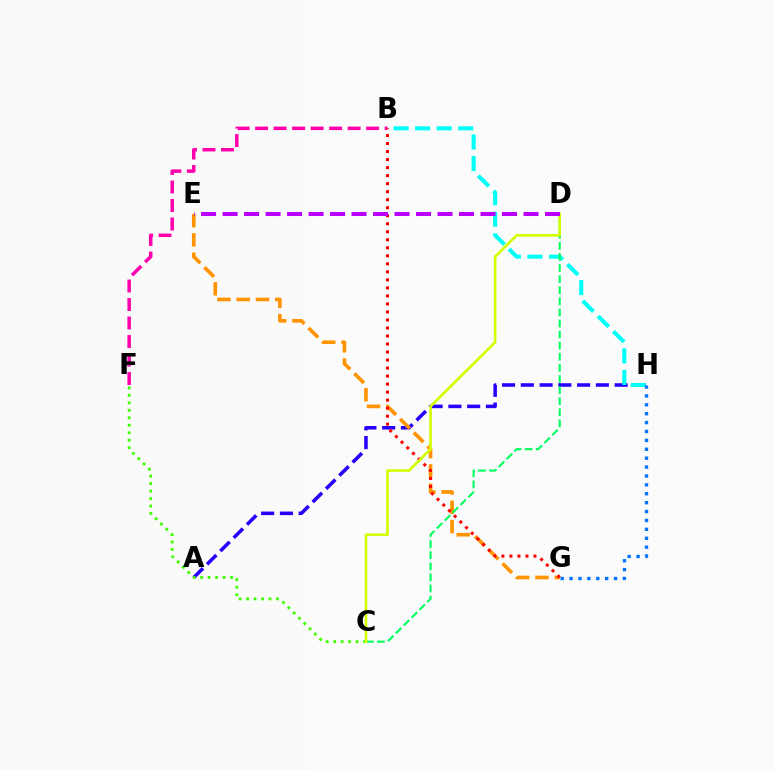{('B', 'F'): [{'color': '#ff00ac', 'line_style': 'dashed', 'thickness': 2.51}], ('A', 'H'): [{'color': '#2500ff', 'line_style': 'dashed', 'thickness': 2.55}], ('E', 'G'): [{'color': '#ff9400', 'line_style': 'dashed', 'thickness': 2.62}], ('B', 'H'): [{'color': '#00fff6', 'line_style': 'dashed', 'thickness': 2.93}], ('C', 'D'): [{'color': '#00ff5c', 'line_style': 'dashed', 'thickness': 1.51}, {'color': '#d1ff00', 'line_style': 'solid', 'thickness': 1.92}], ('G', 'H'): [{'color': '#0074ff', 'line_style': 'dotted', 'thickness': 2.42}], ('B', 'G'): [{'color': '#ff0000', 'line_style': 'dotted', 'thickness': 2.18}], ('C', 'F'): [{'color': '#3dff00', 'line_style': 'dotted', 'thickness': 2.03}], ('D', 'E'): [{'color': '#b900ff', 'line_style': 'dashed', 'thickness': 2.92}]}